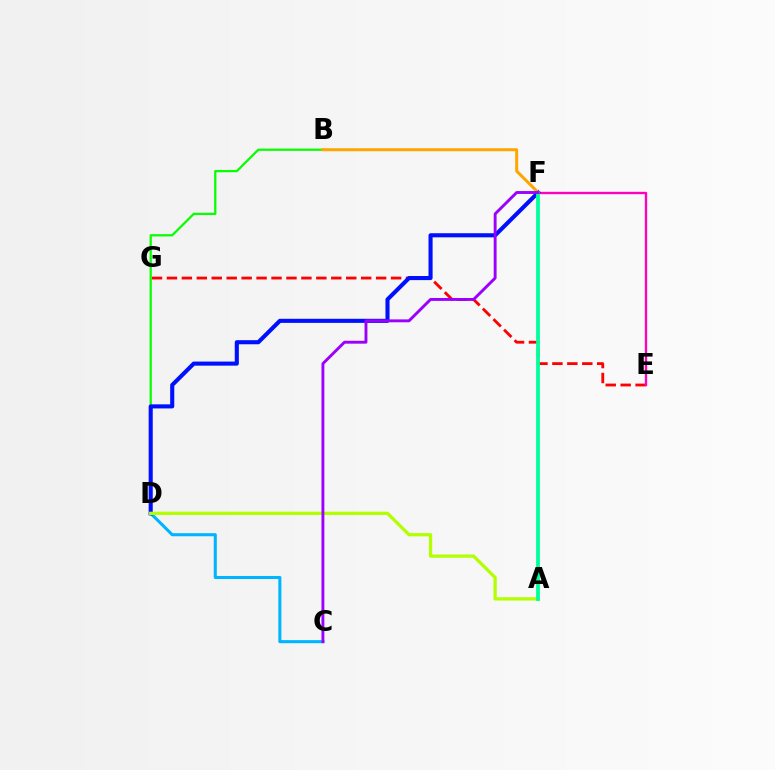{('E', 'G'): [{'color': '#ff0000', 'line_style': 'dashed', 'thickness': 2.03}], ('E', 'F'): [{'color': '#ff00bd', 'line_style': 'solid', 'thickness': 1.7}], ('B', 'D'): [{'color': '#08ff00', 'line_style': 'solid', 'thickness': 1.63}], ('C', 'D'): [{'color': '#00b5ff', 'line_style': 'solid', 'thickness': 2.21}], ('D', 'F'): [{'color': '#0010ff', 'line_style': 'solid', 'thickness': 2.95}], ('B', 'F'): [{'color': '#ffa500', 'line_style': 'solid', 'thickness': 2.17}], ('A', 'D'): [{'color': '#b3ff00', 'line_style': 'solid', 'thickness': 2.35}], ('A', 'F'): [{'color': '#00ff9d', 'line_style': 'solid', 'thickness': 2.73}], ('C', 'F'): [{'color': '#9b00ff', 'line_style': 'solid', 'thickness': 2.08}]}